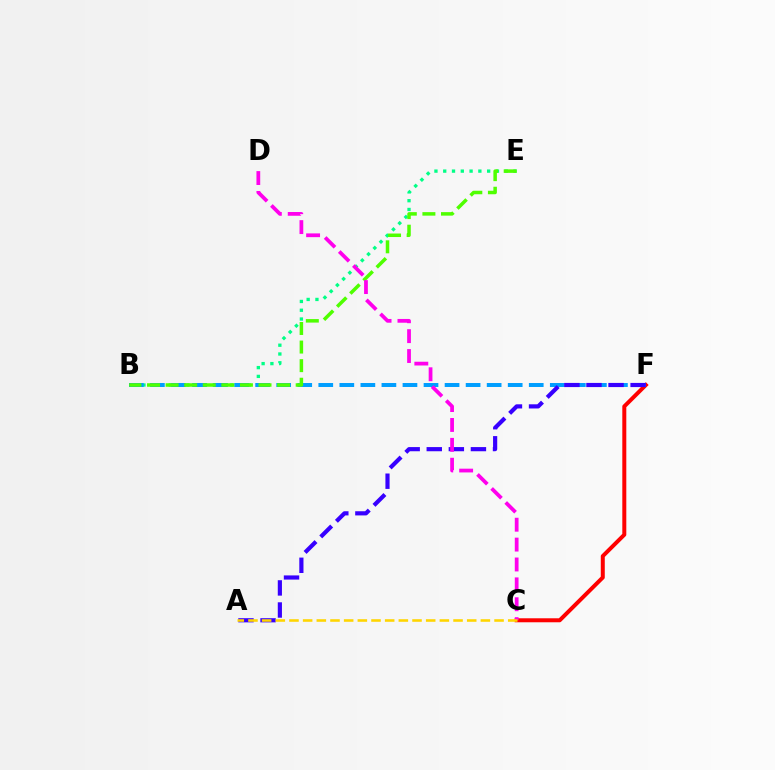{('B', 'E'): [{'color': '#00ff86', 'line_style': 'dotted', 'thickness': 2.39}, {'color': '#4fff00', 'line_style': 'dashed', 'thickness': 2.52}], ('C', 'F'): [{'color': '#ff0000', 'line_style': 'solid', 'thickness': 2.88}], ('B', 'F'): [{'color': '#009eff', 'line_style': 'dashed', 'thickness': 2.86}], ('A', 'F'): [{'color': '#3700ff', 'line_style': 'dashed', 'thickness': 3.0}], ('C', 'D'): [{'color': '#ff00ed', 'line_style': 'dashed', 'thickness': 2.7}], ('A', 'C'): [{'color': '#ffd500', 'line_style': 'dashed', 'thickness': 1.86}]}